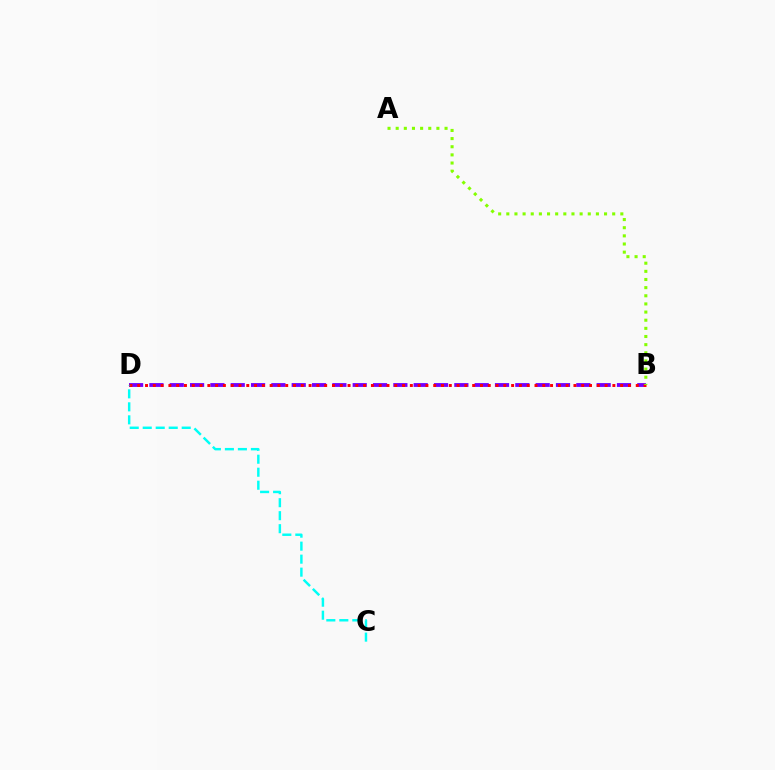{('B', 'D'): [{'color': '#7200ff', 'line_style': 'dashed', 'thickness': 2.76}, {'color': '#ff0000', 'line_style': 'dotted', 'thickness': 2.12}], ('A', 'B'): [{'color': '#84ff00', 'line_style': 'dotted', 'thickness': 2.21}], ('C', 'D'): [{'color': '#00fff6', 'line_style': 'dashed', 'thickness': 1.77}]}